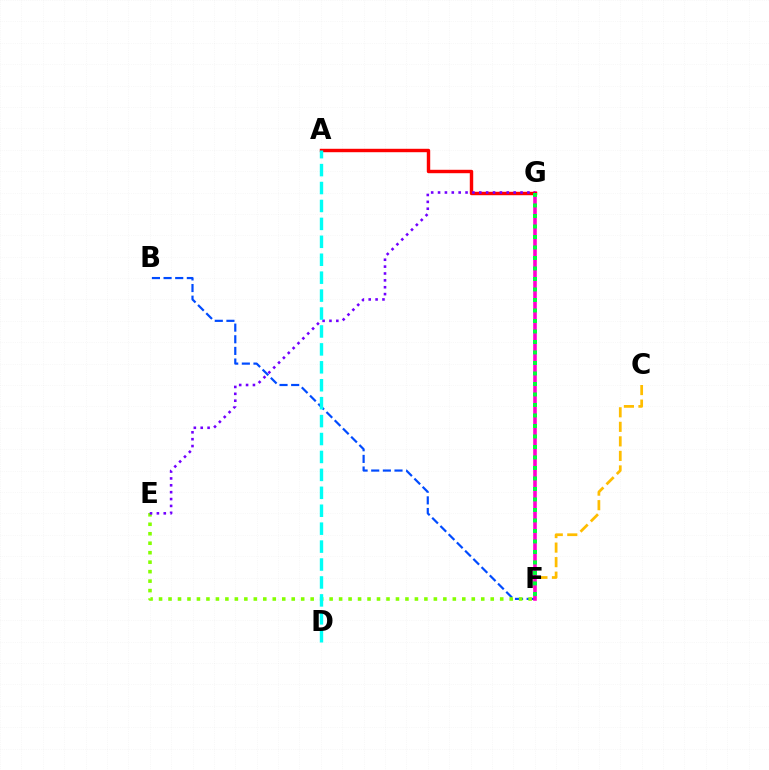{('C', 'F'): [{'color': '#ffbd00', 'line_style': 'dashed', 'thickness': 1.97}], ('B', 'F'): [{'color': '#004bff', 'line_style': 'dashed', 'thickness': 1.58}], ('F', 'G'): [{'color': '#ff00cf', 'line_style': 'solid', 'thickness': 2.59}, {'color': '#00ff39', 'line_style': 'dotted', 'thickness': 2.85}], ('E', 'F'): [{'color': '#84ff00', 'line_style': 'dotted', 'thickness': 2.57}], ('A', 'G'): [{'color': '#ff0000', 'line_style': 'solid', 'thickness': 2.46}], ('E', 'G'): [{'color': '#7200ff', 'line_style': 'dotted', 'thickness': 1.87}], ('A', 'D'): [{'color': '#00fff6', 'line_style': 'dashed', 'thickness': 2.44}]}